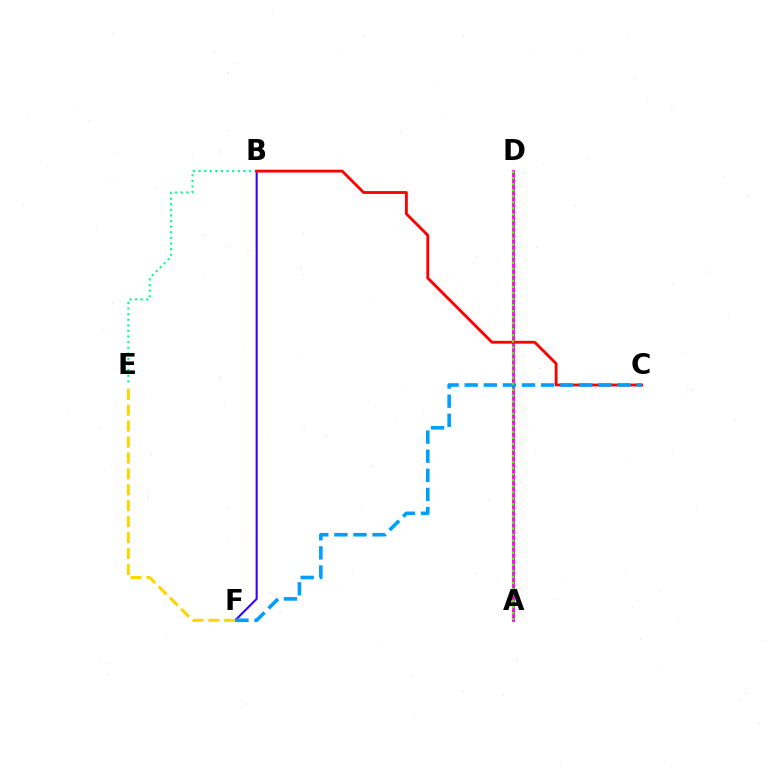{('B', 'F'): [{'color': '#3700ff', 'line_style': 'solid', 'thickness': 1.52}], ('B', 'E'): [{'color': '#00ff86', 'line_style': 'dotted', 'thickness': 1.52}], ('A', 'D'): [{'color': '#ff00ed', 'line_style': 'solid', 'thickness': 2.03}, {'color': '#4fff00', 'line_style': 'dotted', 'thickness': 1.64}], ('B', 'C'): [{'color': '#ff0000', 'line_style': 'solid', 'thickness': 2.04}], ('E', 'F'): [{'color': '#ffd500', 'line_style': 'dashed', 'thickness': 2.16}], ('C', 'F'): [{'color': '#009eff', 'line_style': 'dashed', 'thickness': 2.6}]}